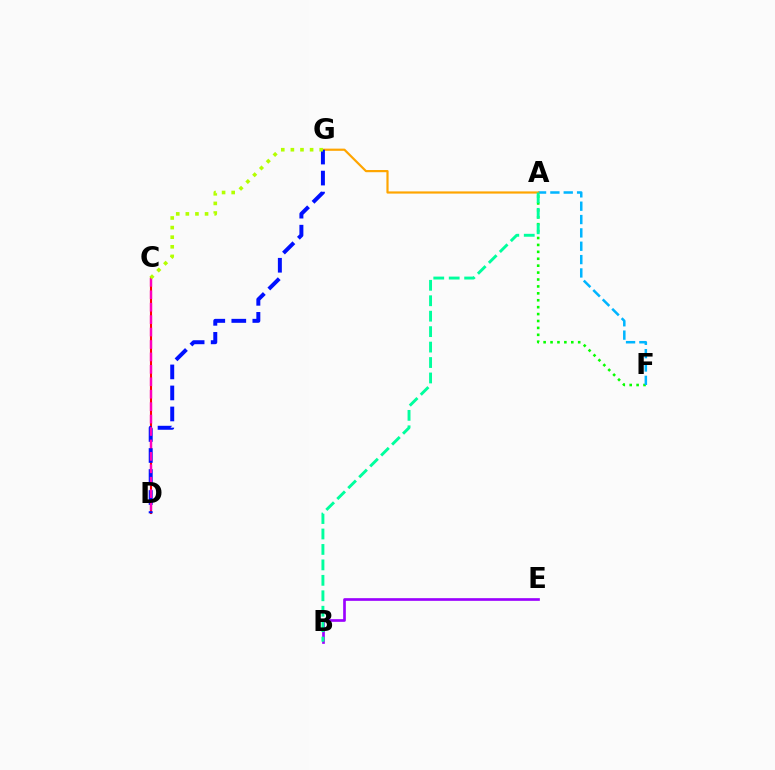{('A', 'F'): [{'color': '#08ff00', 'line_style': 'dotted', 'thickness': 1.88}, {'color': '#00b5ff', 'line_style': 'dashed', 'thickness': 1.81}], ('C', 'D'): [{'color': '#ff0000', 'line_style': 'solid', 'thickness': 1.53}, {'color': '#ff00bd', 'line_style': 'dashed', 'thickness': 1.69}], ('A', 'G'): [{'color': '#ffa500', 'line_style': 'solid', 'thickness': 1.58}], ('D', 'G'): [{'color': '#0010ff', 'line_style': 'dashed', 'thickness': 2.86}], ('B', 'E'): [{'color': '#9b00ff', 'line_style': 'solid', 'thickness': 1.92}], ('A', 'B'): [{'color': '#00ff9d', 'line_style': 'dashed', 'thickness': 2.1}], ('C', 'G'): [{'color': '#b3ff00', 'line_style': 'dotted', 'thickness': 2.61}]}